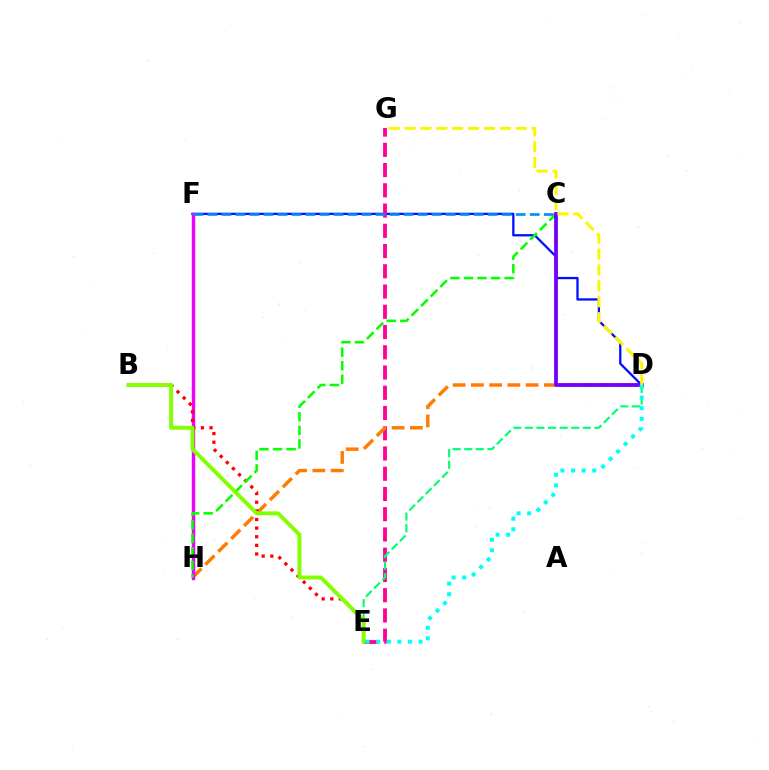{('D', 'F'): [{'color': '#0010ff', 'line_style': 'solid', 'thickness': 1.65}], ('E', 'G'): [{'color': '#ff0094', 'line_style': 'dashed', 'thickness': 2.75}], ('D', 'E'): [{'color': '#00ff74', 'line_style': 'dashed', 'thickness': 1.57}, {'color': '#00fff6', 'line_style': 'dotted', 'thickness': 2.88}], ('D', 'H'): [{'color': '#ff7c00', 'line_style': 'dashed', 'thickness': 2.48}], ('F', 'H'): [{'color': '#ee00ff', 'line_style': 'solid', 'thickness': 2.46}], ('B', 'E'): [{'color': '#ff0000', 'line_style': 'dotted', 'thickness': 2.35}, {'color': '#84ff00', 'line_style': 'solid', 'thickness': 2.84}], ('C', 'H'): [{'color': '#08ff00', 'line_style': 'dashed', 'thickness': 1.84}], ('C', 'D'): [{'color': '#7200ff', 'line_style': 'solid', 'thickness': 2.73}], ('C', 'F'): [{'color': '#008cff', 'line_style': 'dashed', 'thickness': 1.9}], ('D', 'G'): [{'color': '#fcf500', 'line_style': 'dashed', 'thickness': 2.16}]}